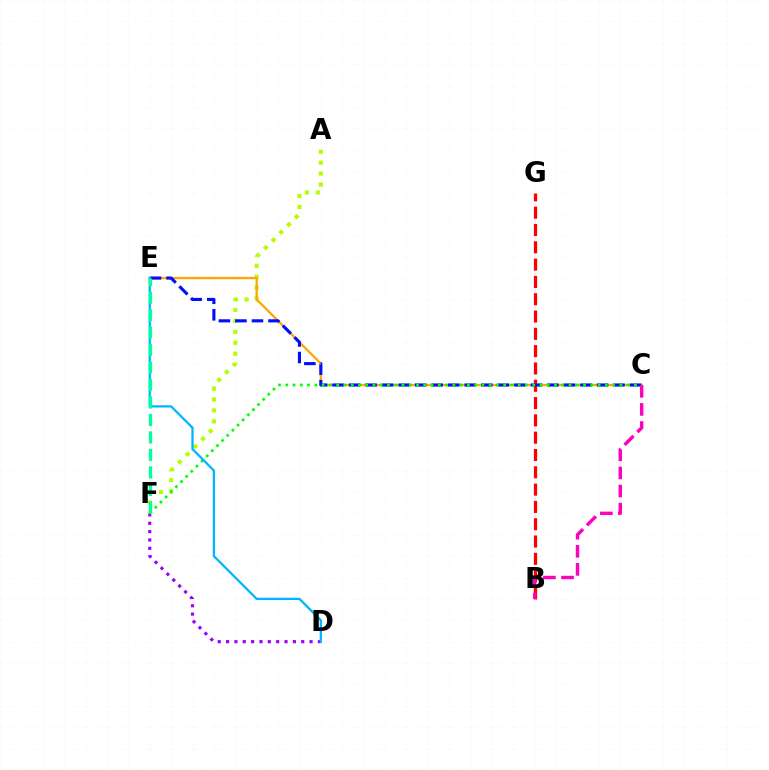{('D', 'F'): [{'color': '#9b00ff', 'line_style': 'dotted', 'thickness': 2.27}], ('A', 'F'): [{'color': '#b3ff00', 'line_style': 'dotted', 'thickness': 2.97}], ('B', 'G'): [{'color': '#ff0000', 'line_style': 'dashed', 'thickness': 2.35}], ('C', 'E'): [{'color': '#ffa500', 'line_style': 'solid', 'thickness': 1.65}, {'color': '#0010ff', 'line_style': 'dashed', 'thickness': 2.25}], ('B', 'C'): [{'color': '#ff00bd', 'line_style': 'dashed', 'thickness': 2.46}], ('C', 'F'): [{'color': '#08ff00', 'line_style': 'dotted', 'thickness': 1.97}], ('D', 'E'): [{'color': '#00b5ff', 'line_style': 'solid', 'thickness': 1.63}], ('E', 'F'): [{'color': '#00ff9d', 'line_style': 'dashed', 'thickness': 2.38}]}